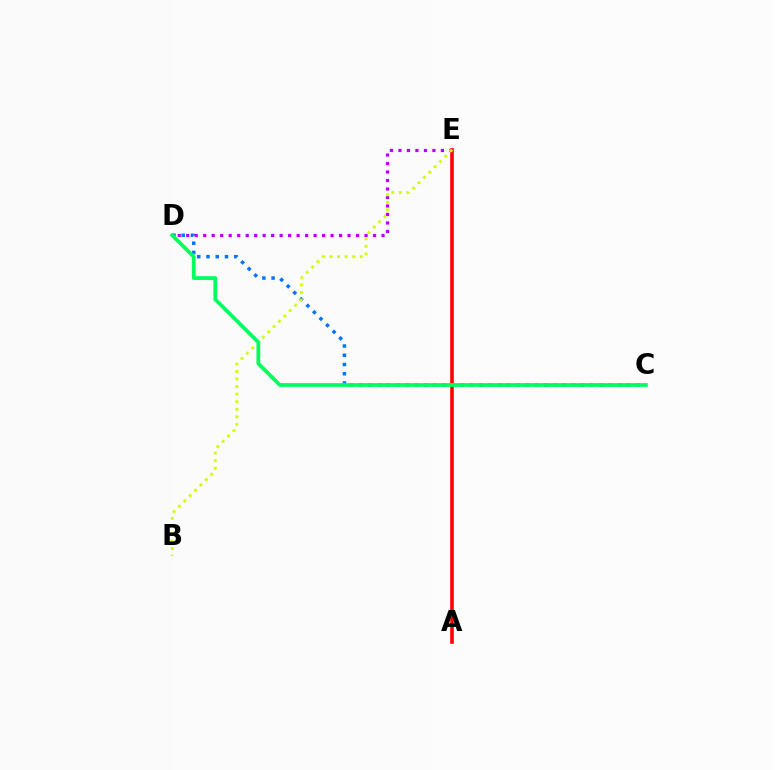{('A', 'E'): [{'color': '#ff0000', 'line_style': 'solid', 'thickness': 2.58}], ('C', 'D'): [{'color': '#0074ff', 'line_style': 'dotted', 'thickness': 2.51}, {'color': '#00ff5c', 'line_style': 'solid', 'thickness': 2.71}], ('D', 'E'): [{'color': '#b900ff', 'line_style': 'dotted', 'thickness': 2.31}], ('B', 'E'): [{'color': '#d1ff00', 'line_style': 'dotted', 'thickness': 2.05}]}